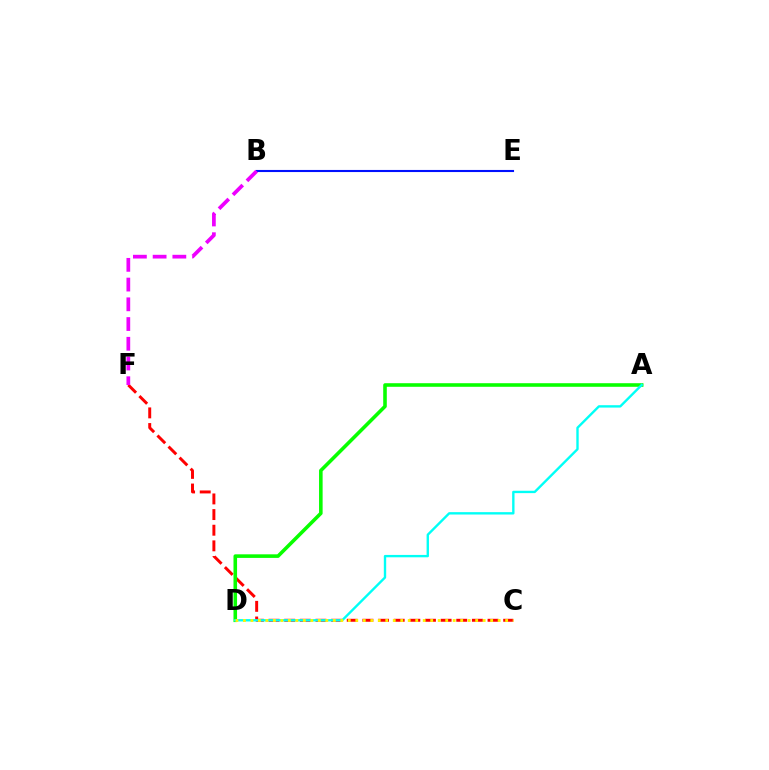{('C', 'F'): [{'color': '#ff0000', 'line_style': 'dashed', 'thickness': 2.13}], ('A', 'D'): [{'color': '#08ff00', 'line_style': 'solid', 'thickness': 2.58}, {'color': '#00fff6', 'line_style': 'solid', 'thickness': 1.71}], ('B', 'E'): [{'color': '#0010ff', 'line_style': 'solid', 'thickness': 1.51}], ('B', 'F'): [{'color': '#ee00ff', 'line_style': 'dashed', 'thickness': 2.68}], ('C', 'D'): [{'color': '#fcf500', 'line_style': 'dotted', 'thickness': 2.04}]}